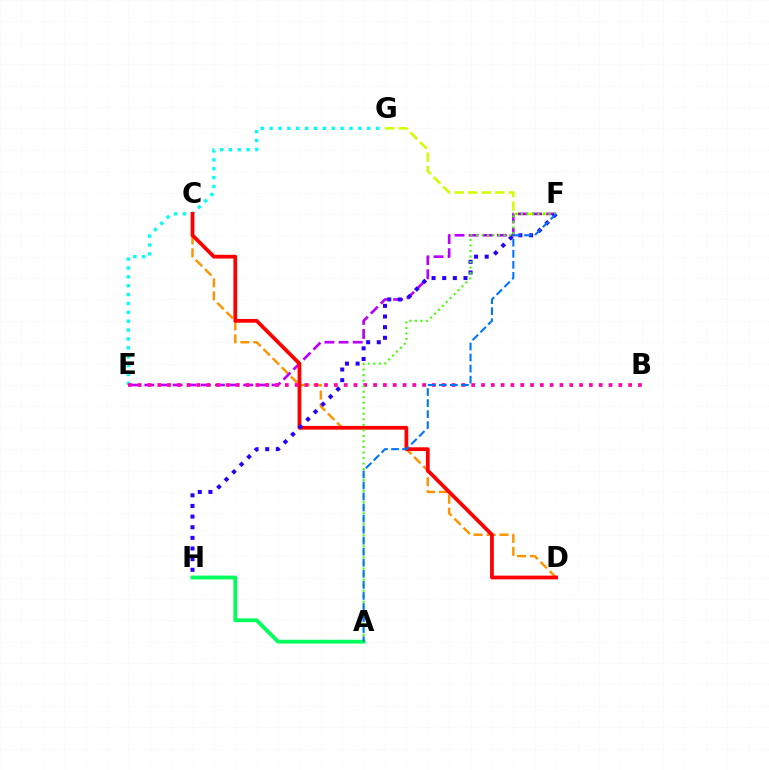{('F', 'G'): [{'color': '#d1ff00', 'line_style': 'dashed', 'thickness': 1.84}], ('C', 'D'): [{'color': '#ff9400', 'line_style': 'dashed', 'thickness': 1.76}, {'color': '#ff0000', 'line_style': 'solid', 'thickness': 2.7}], ('E', 'G'): [{'color': '#00fff6', 'line_style': 'dotted', 'thickness': 2.41}], ('E', 'F'): [{'color': '#b900ff', 'line_style': 'dashed', 'thickness': 1.92}], ('F', 'H'): [{'color': '#2500ff', 'line_style': 'dotted', 'thickness': 2.89}], ('B', 'E'): [{'color': '#ff00ac', 'line_style': 'dotted', 'thickness': 2.67}], ('A', 'H'): [{'color': '#00ff5c', 'line_style': 'solid', 'thickness': 2.74}], ('A', 'F'): [{'color': '#3dff00', 'line_style': 'dotted', 'thickness': 1.5}, {'color': '#0074ff', 'line_style': 'dashed', 'thickness': 1.5}]}